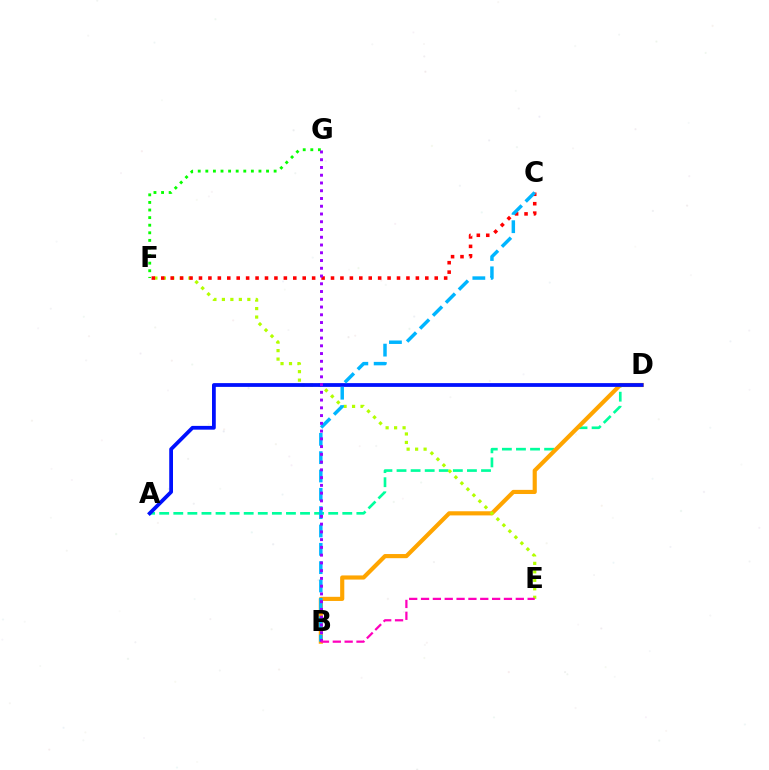{('A', 'D'): [{'color': '#00ff9d', 'line_style': 'dashed', 'thickness': 1.91}, {'color': '#0010ff', 'line_style': 'solid', 'thickness': 2.71}], ('B', 'D'): [{'color': '#ffa500', 'line_style': 'solid', 'thickness': 2.98}], ('E', 'F'): [{'color': '#b3ff00', 'line_style': 'dotted', 'thickness': 2.3}], ('C', 'F'): [{'color': '#ff0000', 'line_style': 'dotted', 'thickness': 2.56}], ('B', 'C'): [{'color': '#00b5ff', 'line_style': 'dashed', 'thickness': 2.49}], ('F', 'G'): [{'color': '#08ff00', 'line_style': 'dotted', 'thickness': 2.06}], ('B', 'G'): [{'color': '#9b00ff', 'line_style': 'dotted', 'thickness': 2.11}], ('B', 'E'): [{'color': '#ff00bd', 'line_style': 'dashed', 'thickness': 1.61}]}